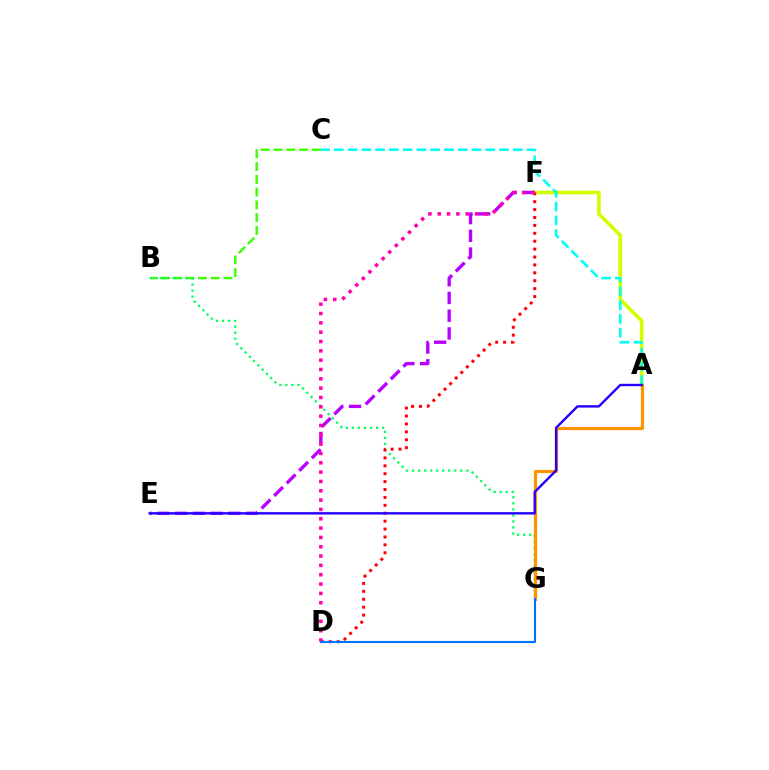{('B', 'C'): [{'color': '#3dff00', 'line_style': 'dashed', 'thickness': 1.73}], ('B', 'G'): [{'color': '#00ff5c', 'line_style': 'dotted', 'thickness': 1.64}], ('A', 'F'): [{'color': '#d1ff00', 'line_style': 'solid', 'thickness': 2.63}], ('D', 'F'): [{'color': '#ff0000', 'line_style': 'dotted', 'thickness': 2.15}, {'color': '#ff00ac', 'line_style': 'dotted', 'thickness': 2.53}], ('A', 'G'): [{'color': '#ff9400', 'line_style': 'solid', 'thickness': 2.31}], ('E', 'F'): [{'color': '#b900ff', 'line_style': 'dashed', 'thickness': 2.41}], ('A', 'C'): [{'color': '#00fff6', 'line_style': 'dashed', 'thickness': 1.87}], ('A', 'E'): [{'color': '#2500ff', 'line_style': 'solid', 'thickness': 1.73}], ('D', 'G'): [{'color': '#0074ff', 'line_style': 'solid', 'thickness': 1.52}]}